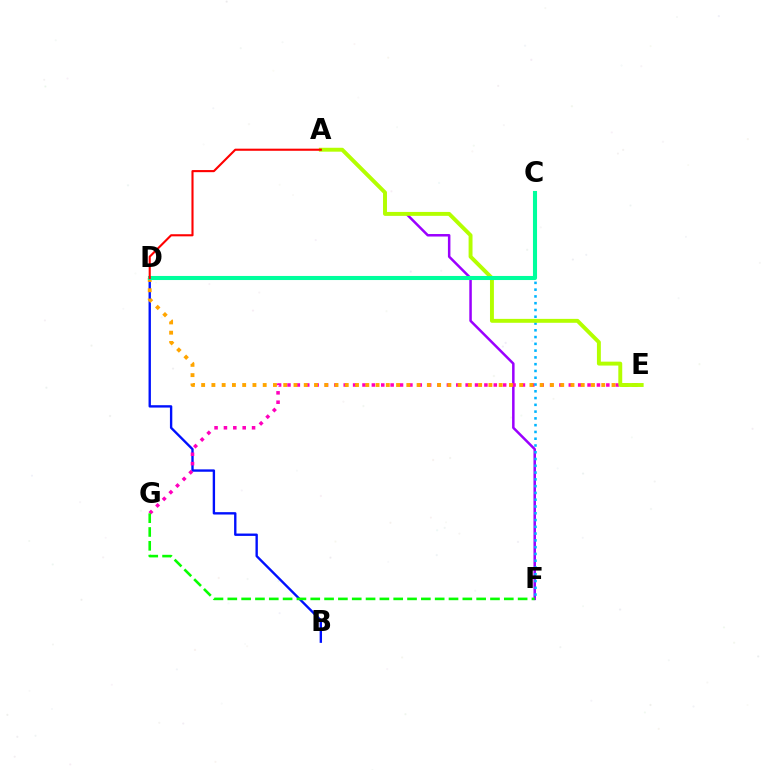{('A', 'F'): [{'color': '#9b00ff', 'line_style': 'solid', 'thickness': 1.8}], ('B', 'D'): [{'color': '#0010ff', 'line_style': 'solid', 'thickness': 1.71}], ('E', 'G'): [{'color': '#ff00bd', 'line_style': 'dotted', 'thickness': 2.55}], ('C', 'F'): [{'color': '#00b5ff', 'line_style': 'dotted', 'thickness': 1.84}], ('D', 'E'): [{'color': '#ffa500', 'line_style': 'dotted', 'thickness': 2.79}], ('A', 'E'): [{'color': '#b3ff00', 'line_style': 'solid', 'thickness': 2.82}], ('F', 'G'): [{'color': '#08ff00', 'line_style': 'dashed', 'thickness': 1.88}], ('C', 'D'): [{'color': '#00ff9d', 'line_style': 'solid', 'thickness': 2.94}], ('A', 'D'): [{'color': '#ff0000', 'line_style': 'solid', 'thickness': 1.52}]}